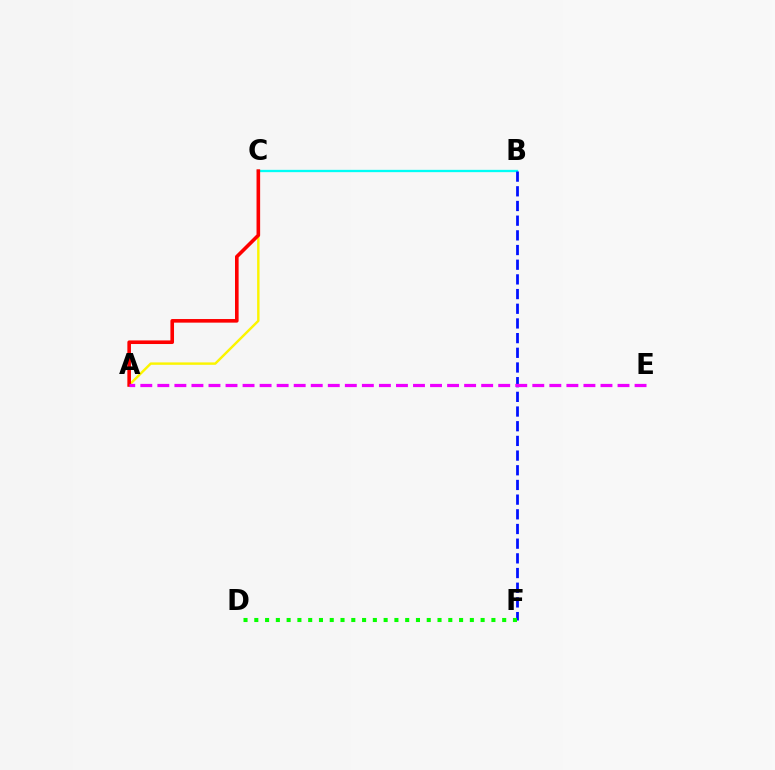{('B', 'C'): [{'color': '#00fff6', 'line_style': 'solid', 'thickness': 1.66}], ('A', 'C'): [{'color': '#fcf500', 'line_style': 'solid', 'thickness': 1.74}, {'color': '#ff0000', 'line_style': 'solid', 'thickness': 2.59}], ('B', 'F'): [{'color': '#0010ff', 'line_style': 'dashed', 'thickness': 1.99}], ('D', 'F'): [{'color': '#08ff00', 'line_style': 'dotted', 'thickness': 2.93}], ('A', 'E'): [{'color': '#ee00ff', 'line_style': 'dashed', 'thickness': 2.32}]}